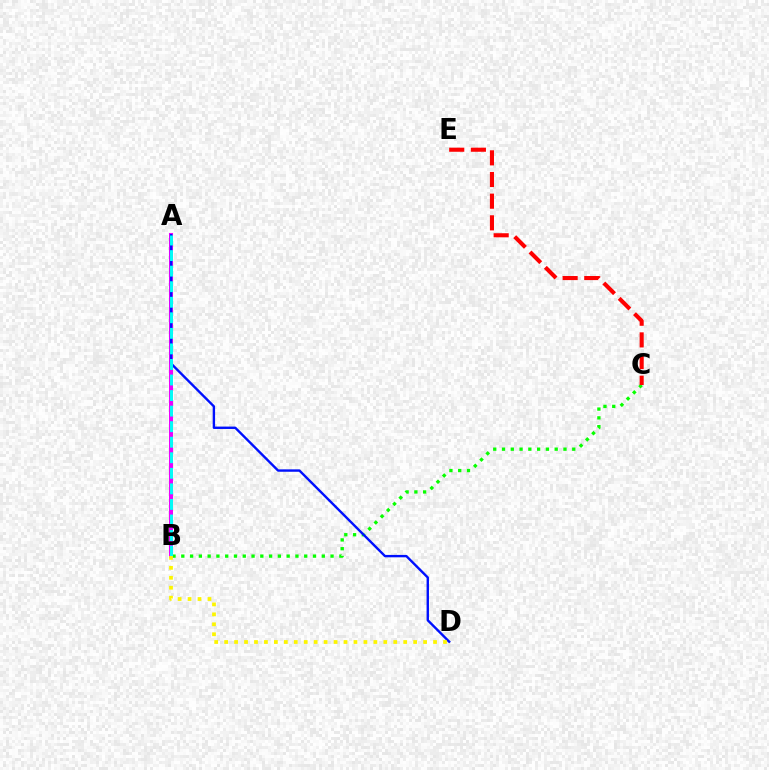{('B', 'C'): [{'color': '#08ff00', 'line_style': 'dotted', 'thickness': 2.39}], ('A', 'B'): [{'color': '#ee00ff', 'line_style': 'solid', 'thickness': 2.9}, {'color': '#00fff6', 'line_style': 'dashed', 'thickness': 2.11}], ('A', 'D'): [{'color': '#0010ff', 'line_style': 'solid', 'thickness': 1.72}], ('C', 'E'): [{'color': '#ff0000', 'line_style': 'dashed', 'thickness': 2.94}], ('B', 'D'): [{'color': '#fcf500', 'line_style': 'dotted', 'thickness': 2.7}]}